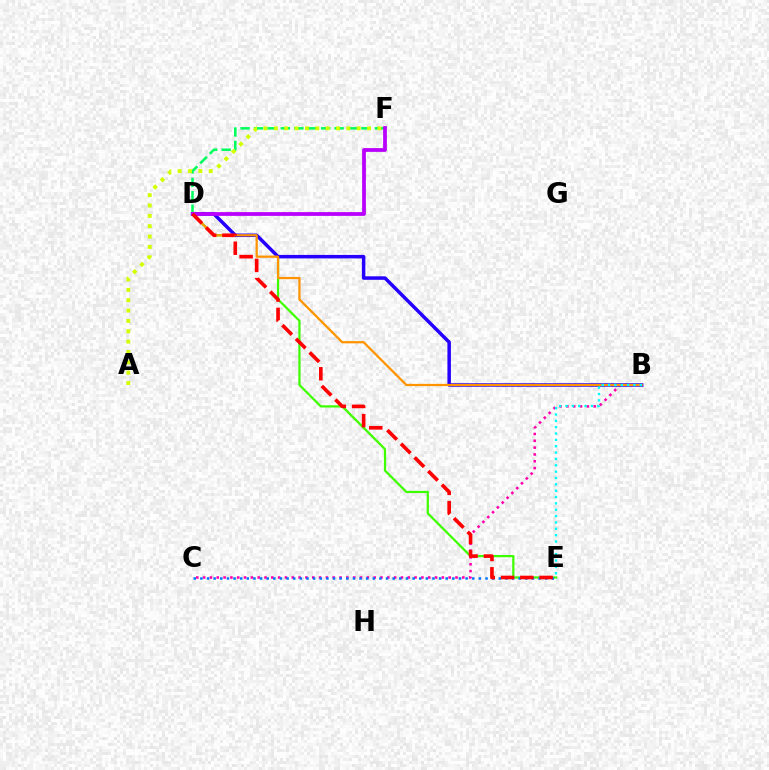{('D', 'E'): [{'color': '#3dff00', 'line_style': 'solid', 'thickness': 1.61}, {'color': '#ff0000', 'line_style': 'dashed', 'thickness': 2.62}], ('B', 'C'): [{'color': '#ff00ac', 'line_style': 'dotted', 'thickness': 1.85}], ('D', 'F'): [{'color': '#00ff5c', 'line_style': 'dashed', 'thickness': 1.83}, {'color': '#b900ff', 'line_style': 'solid', 'thickness': 2.71}], ('B', 'D'): [{'color': '#2500ff', 'line_style': 'solid', 'thickness': 2.52}, {'color': '#ff9400', 'line_style': 'solid', 'thickness': 1.61}], ('C', 'E'): [{'color': '#0074ff', 'line_style': 'dotted', 'thickness': 1.8}], ('A', 'F'): [{'color': '#d1ff00', 'line_style': 'dotted', 'thickness': 2.81}], ('B', 'E'): [{'color': '#00fff6', 'line_style': 'dotted', 'thickness': 1.73}]}